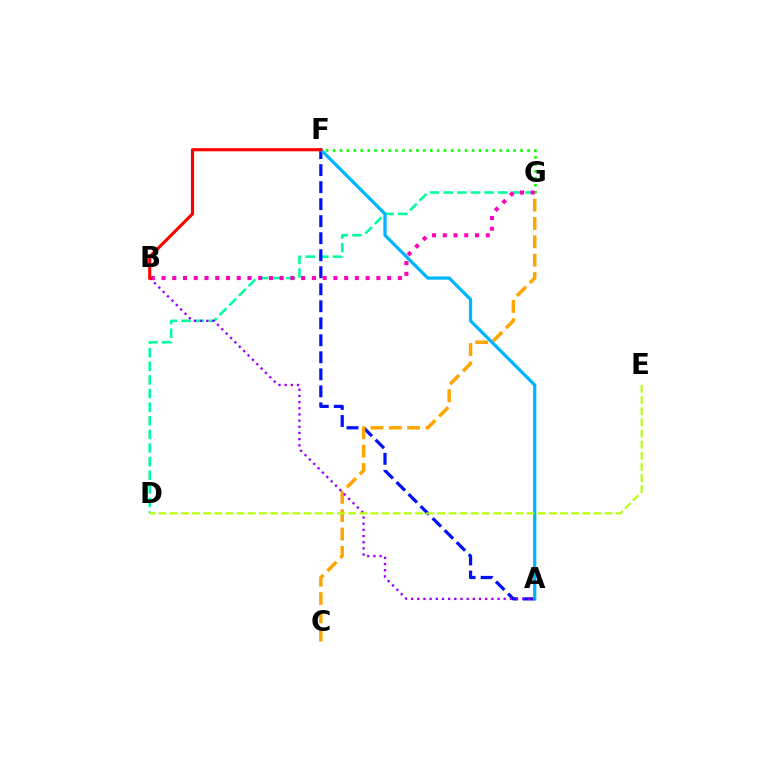{('D', 'G'): [{'color': '#00ff9d', 'line_style': 'dashed', 'thickness': 1.85}], ('A', 'F'): [{'color': '#0010ff', 'line_style': 'dashed', 'thickness': 2.31}, {'color': '#00b5ff', 'line_style': 'solid', 'thickness': 2.35}], ('C', 'G'): [{'color': '#ffa500', 'line_style': 'dashed', 'thickness': 2.49}], ('F', 'G'): [{'color': '#08ff00', 'line_style': 'dotted', 'thickness': 1.89}], ('B', 'G'): [{'color': '#ff00bd', 'line_style': 'dotted', 'thickness': 2.92}], ('A', 'B'): [{'color': '#9b00ff', 'line_style': 'dotted', 'thickness': 1.68}], ('D', 'E'): [{'color': '#b3ff00', 'line_style': 'dashed', 'thickness': 1.52}], ('B', 'F'): [{'color': '#ff0000', 'line_style': 'solid', 'thickness': 2.25}]}